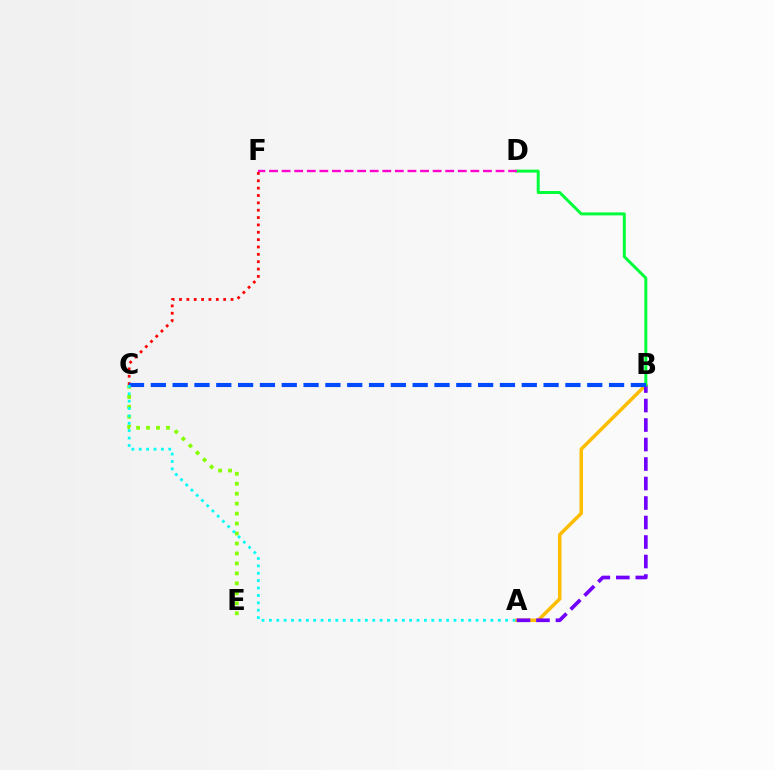{('C', 'F'): [{'color': '#ff0000', 'line_style': 'dotted', 'thickness': 2.0}], ('A', 'B'): [{'color': '#ffbd00', 'line_style': 'solid', 'thickness': 2.54}, {'color': '#7200ff', 'line_style': 'dashed', 'thickness': 2.65}], ('C', 'E'): [{'color': '#84ff00', 'line_style': 'dotted', 'thickness': 2.71}], ('B', 'D'): [{'color': '#00ff39', 'line_style': 'solid', 'thickness': 2.13}], ('B', 'C'): [{'color': '#004bff', 'line_style': 'dashed', 'thickness': 2.96}], ('D', 'F'): [{'color': '#ff00cf', 'line_style': 'dashed', 'thickness': 1.71}], ('A', 'C'): [{'color': '#00fff6', 'line_style': 'dotted', 'thickness': 2.01}]}